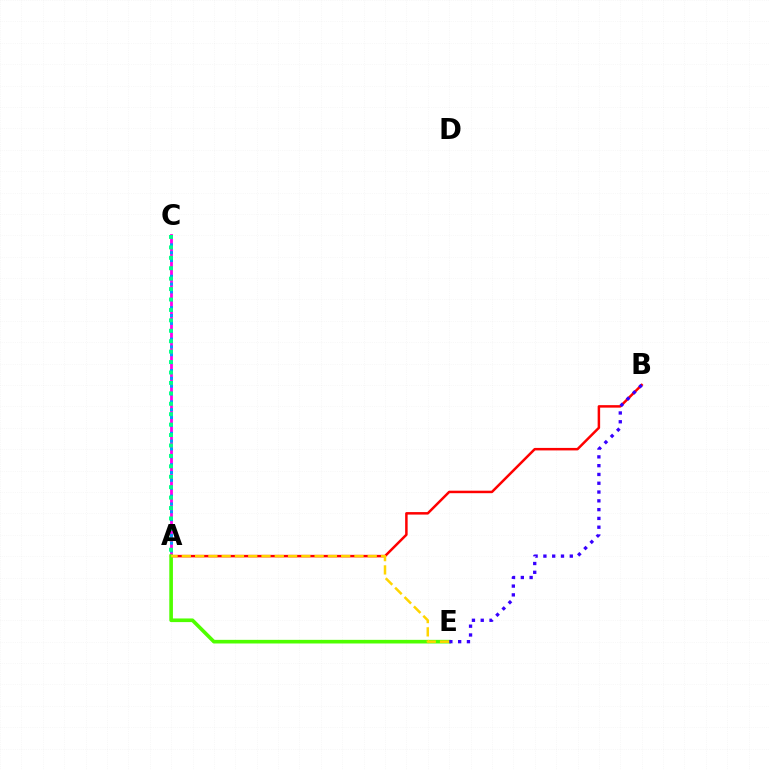{('A', 'B'): [{'color': '#ff0000', 'line_style': 'solid', 'thickness': 1.8}], ('A', 'C'): [{'color': '#ff00ed', 'line_style': 'solid', 'thickness': 2.01}, {'color': '#009eff', 'line_style': 'dotted', 'thickness': 2.13}, {'color': '#00ff86', 'line_style': 'dotted', 'thickness': 2.83}], ('A', 'E'): [{'color': '#4fff00', 'line_style': 'solid', 'thickness': 2.62}, {'color': '#ffd500', 'line_style': 'dashed', 'thickness': 1.8}], ('B', 'E'): [{'color': '#3700ff', 'line_style': 'dotted', 'thickness': 2.39}]}